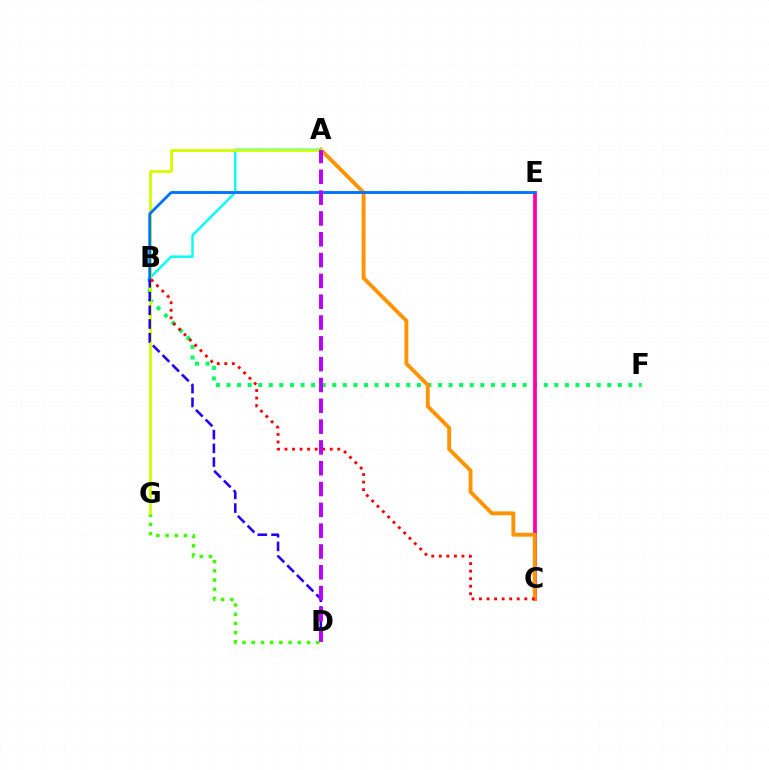{('B', 'F'): [{'color': '#00ff5c', 'line_style': 'dotted', 'thickness': 2.87}], ('C', 'E'): [{'color': '#ff00ac', 'line_style': 'solid', 'thickness': 2.71}], ('D', 'G'): [{'color': '#3dff00', 'line_style': 'dotted', 'thickness': 2.5}], ('A', 'C'): [{'color': '#ff9400', 'line_style': 'solid', 'thickness': 2.79}], ('A', 'B'): [{'color': '#00fff6', 'line_style': 'solid', 'thickness': 1.75}], ('A', 'G'): [{'color': '#d1ff00', 'line_style': 'solid', 'thickness': 2.02}], ('B', 'C'): [{'color': '#ff0000', 'line_style': 'dotted', 'thickness': 2.05}], ('B', 'D'): [{'color': '#2500ff', 'line_style': 'dashed', 'thickness': 1.86}], ('B', 'E'): [{'color': '#0074ff', 'line_style': 'solid', 'thickness': 2.05}], ('A', 'D'): [{'color': '#b900ff', 'line_style': 'dashed', 'thickness': 2.83}]}